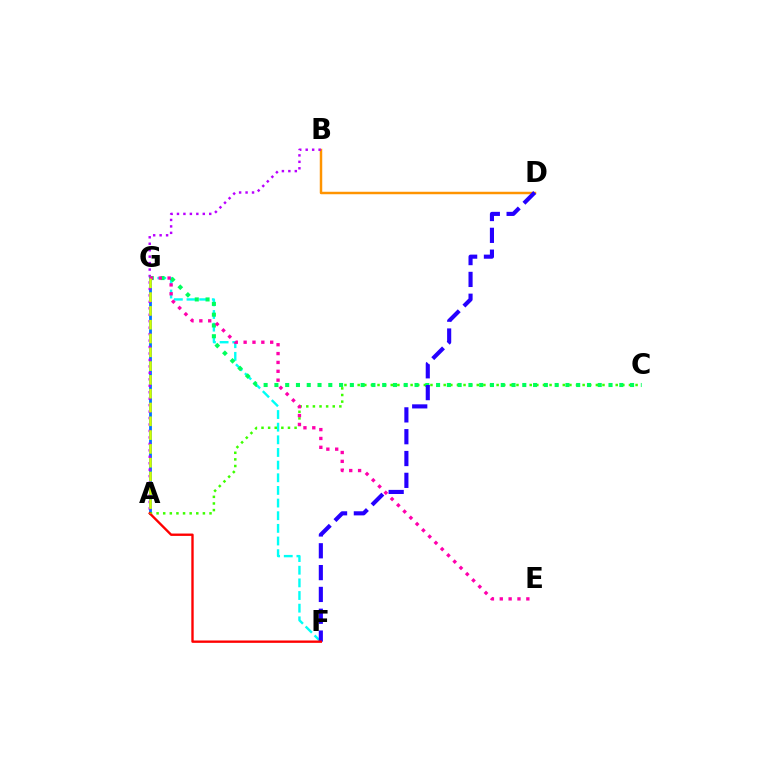{('F', 'G'): [{'color': '#00fff6', 'line_style': 'dashed', 'thickness': 1.72}], ('B', 'D'): [{'color': '#ff9400', 'line_style': 'solid', 'thickness': 1.78}], ('A', 'G'): [{'color': '#0074ff', 'line_style': 'solid', 'thickness': 2.02}, {'color': '#d1ff00', 'line_style': 'dashed', 'thickness': 1.87}], ('A', 'B'): [{'color': '#b900ff', 'line_style': 'dotted', 'thickness': 1.75}], ('A', 'C'): [{'color': '#3dff00', 'line_style': 'dotted', 'thickness': 1.8}], ('C', 'G'): [{'color': '#00ff5c', 'line_style': 'dotted', 'thickness': 2.93}], ('D', 'F'): [{'color': '#2500ff', 'line_style': 'dashed', 'thickness': 2.96}], ('A', 'F'): [{'color': '#ff0000', 'line_style': 'solid', 'thickness': 1.7}], ('E', 'G'): [{'color': '#ff00ac', 'line_style': 'dotted', 'thickness': 2.41}]}